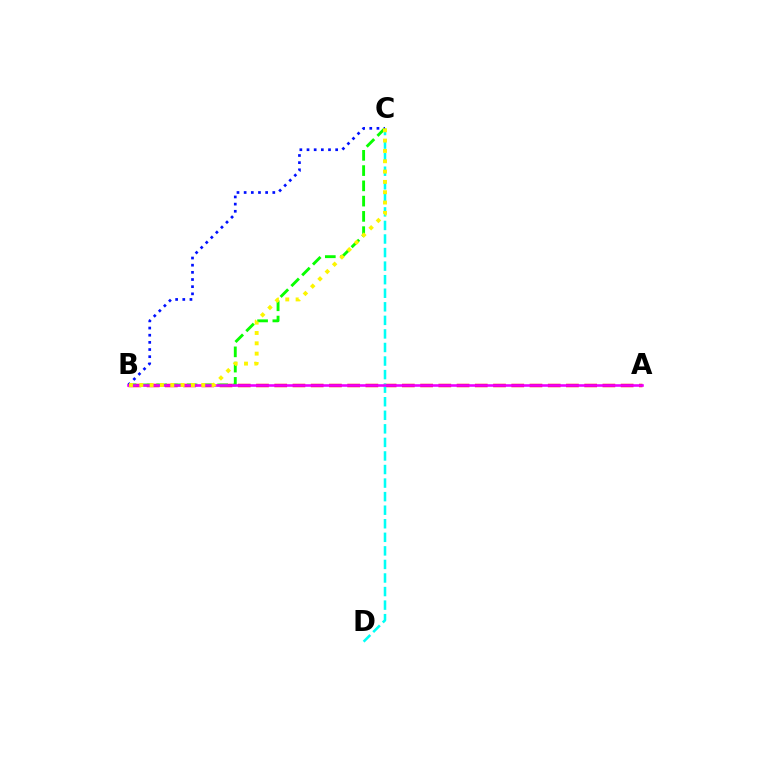{('A', 'B'): [{'color': '#ff0000', 'line_style': 'dashed', 'thickness': 2.48}, {'color': '#ee00ff', 'line_style': 'solid', 'thickness': 1.88}], ('C', 'D'): [{'color': '#00fff6', 'line_style': 'dashed', 'thickness': 1.84}], ('B', 'C'): [{'color': '#08ff00', 'line_style': 'dashed', 'thickness': 2.07}, {'color': '#0010ff', 'line_style': 'dotted', 'thickness': 1.95}, {'color': '#fcf500', 'line_style': 'dotted', 'thickness': 2.8}]}